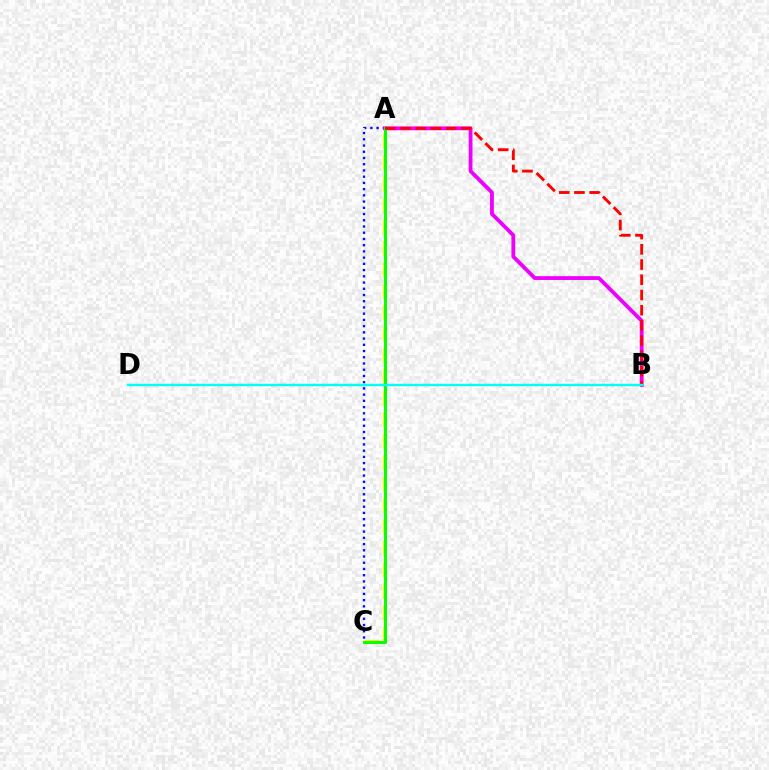{('A', 'C'): [{'color': '#fcf500', 'line_style': 'dashed', 'thickness': 2.91}, {'color': '#0010ff', 'line_style': 'dotted', 'thickness': 1.69}, {'color': '#08ff00', 'line_style': 'solid', 'thickness': 2.16}], ('A', 'B'): [{'color': '#ee00ff', 'line_style': 'solid', 'thickness': 2.75}, {'color': '#ff0000', 'line_style': 'dashed', 'thickness': 2.07}], ('B', 'D'): [{'color': '#00fff6', 'line_style': 'solid', 'thickness': 1.7}]}